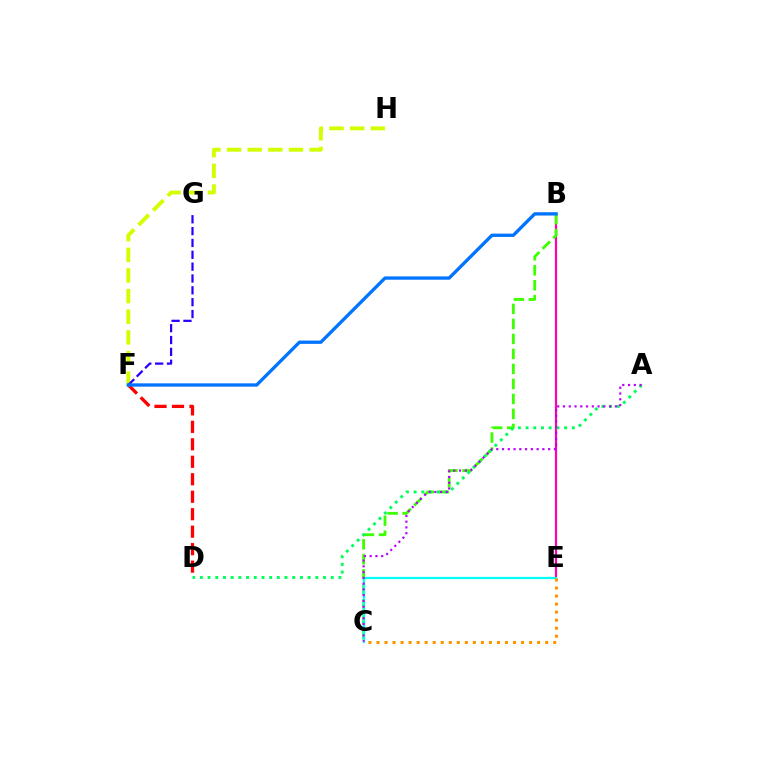{('F', 'H'): [{'color': '#d1ff00', 'line_style': 'dashed', 'thickness': 2.8}], ('B', 'E'): [{'color': '#ff00ac', 'line_style': 'solid', 'thickness': 1.57}], ('B', 'C'): [{'color': '#3dff00', 'line_style': 'dashed', 'thickness': 2.04}], ('D', 'F'): [{'color': '#ff0000', 'line_style': 'dashed', 'thickness': 2.37}], ('F', 'G'): [{'color': '#2500ff', 'line_style': 'dashed', 'thickness': 1.61}], ('A', 'D'): [{'color': '#00ff5c', 'line_style': 'dotted', 'thickness': 2.09}], ('C', 'E'): [{'color': '#00fff6', 'line_style': 'solid', 'thickness': 1.61}, {'color': '#ff9400', 'line_style': 'dotted', 'thickness': 2.18}], ('B', 'F'): [{'color': '#0074ff', 'line_style': 'solid', 'thickness': 2.39}], ('A', 'C'): [{'color': '#b900ff', 'line_style': 'dotted', 'thickness': 1.57}]}